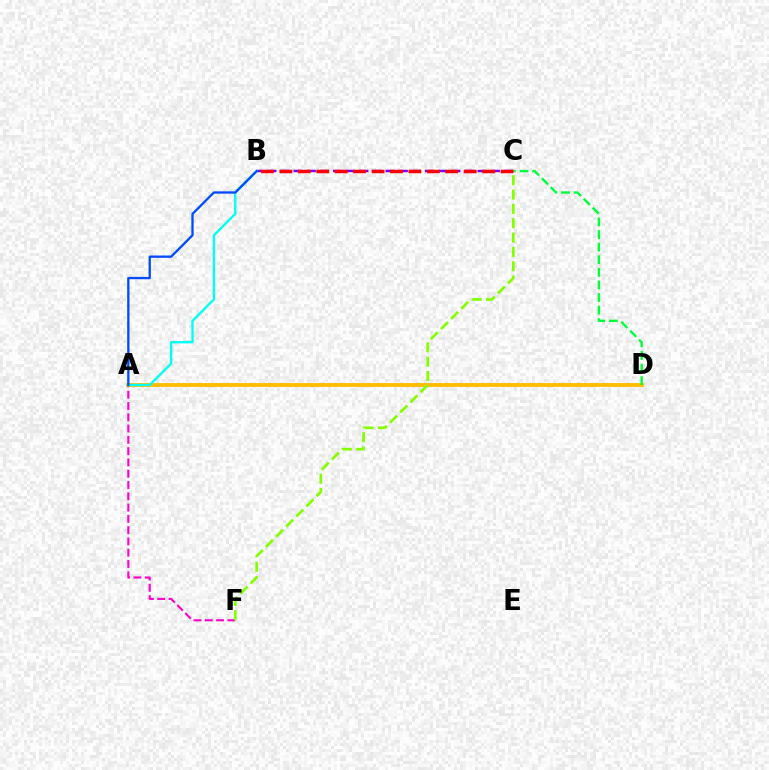{('A', 'F'): [{'color': '#ff00cf', 'line_style': 'dashed', 'thickness': 1.53}], ('A', 'D'): [{'color': '#ffbd00', 'line_style': 'solid', 'thickness': 2.77}], ('B', 'C'): [{'color': '#7200ff', 'line_style': 'dashed', 'thickness': 1.79}, {'color': '#ff0000', 'line_style': 'dashed', 'thickness': 2.5}], ('A', 'B'): [{'color': '#00fff6', 'line_style': 'solid', 'thickness': 1.69}, {'color': '#004bff', 'line_style': 'solid', 'thickness': 1.66}], ('C', 'D'): [{'color': '#00ff39', 'line_style': 'dashed', 'thickness': 1.71}], ('C', 'F'): [{'color': '#84ff00', 'line_style': 'dashed', 'thickness': 1.95}]}